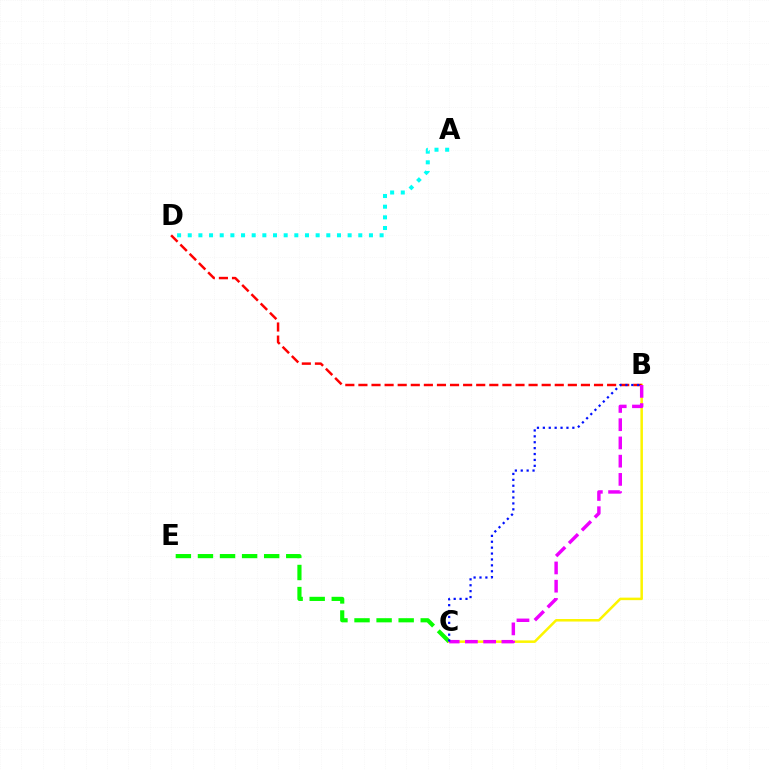{('C', 'E'): [{'color': '#08ff00', 'line_style': 'dashed', 'thickness': 3.0}], ('B', 'C'): [{'color': '#fcf500', 'line_style': 'solid', 'thickness': 1.82}, {'color': '#ee00ff', 'line_style': 'dashed', 'thickness': 2.48}, {'color': '#0010ff', 'line_style': 'dotted', 'thickness': 1.6}], ('B', 'D'): [{'color': '#ff0000', 'line_style': 'dashed', 'thickness': 1.78}], ('A', 'D'): [{'color': '#00fff6', 'line_style': 'dotted', 'thickness': 2.9}]}